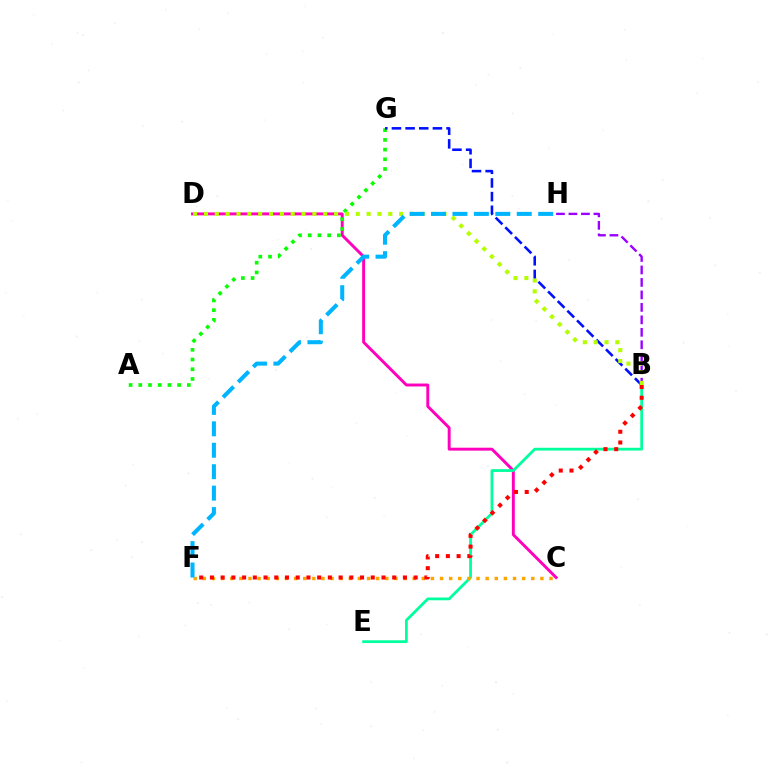{('C', 'D'): [{'color': '#ff00bd', 'line_style': 'solid', 'thickness': 2.1}], ('B', 'E'): [{'color': '#00ff9d', 'line_style': 'solid', 'thickness': 1.99}], ('A', 'G'): [{'color': '#08ff00', 'line_style': 'dotted', 'thickness': 2.64}], ('B', 'H'): [{'color': '#9b00ff', 'line_style': 'dashed', 'thickness': 1.69}], ('B', 'G'): [{'color': '#0010ff', 'line_style': 'dashed', 'thickness': 1.85}], ('B', 'D'): [{'color': '#b3ff00', 'line_style': 'dotted', 'thickness': 2.95}], ('C', 'F'): [{'color': '#ffa500', 'line_style': 'dotted', 'thickness': 2.48}], ('B', 'F'): [{'color': '#ff0000', 'line_style': 'dotted', 'thickness': 2.91}], ('F', 'H'): [{'color': '#00b5ff', 'line_style': 'dashed', 'thickness': 2.91}]}